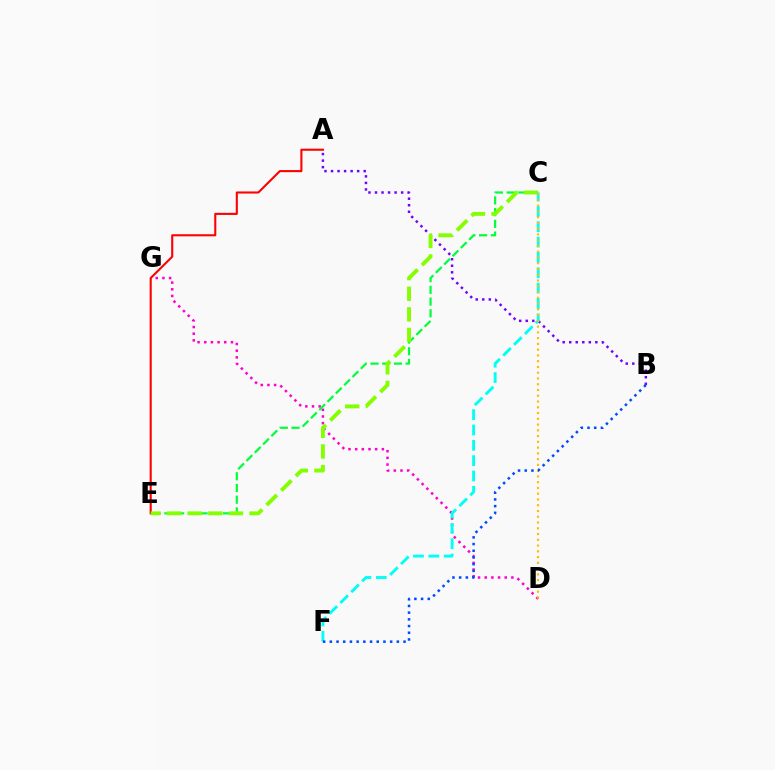{('D', 'G'): [{'color': '#ff00cf', 'line_style': 'dotted', 'thickness': 1.81}], ('A', 'E'): [{'color': '#ff0000', 'line_style': 'solid', 'thickness': 1.51}], ('A', 'B'): [{'color': '#7200ff', 'line_style': 'dotted', 'thickness': 1.78}], ('C', 'E'): [{'color': '#00ff39', 'line_style': 'dashed', 'thickness': 1.59}, {'color': '#84ff00', 'line_style': 'dashed', 'thickness': 2.8}], ('C', 'F'): [{'color': '#00fff6', 'line_style': 'dashed', 'thickness': 2.08}], ('C', 'D'): [{'color': '#ffbd00', 'line_style': 'dotted', 'thickness': 1.57}], ('B', 'F'): [{'color': '#004bff', 'line_style': 'dotted', 'thickness': 1.82}]}